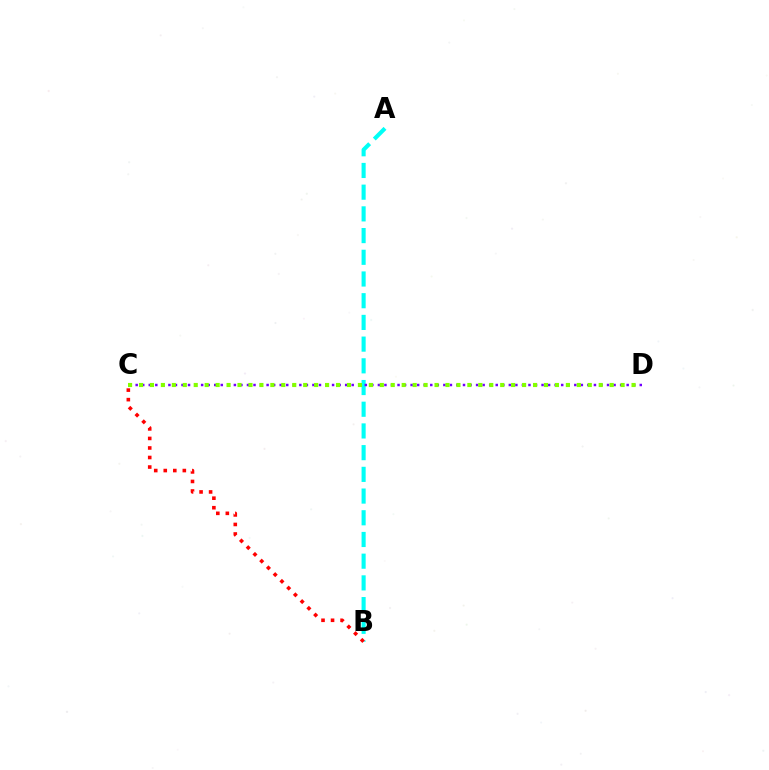{('A', 'B'): [{'color': '#00fff6', 'line_style': 'dashed', 'thickness': 2.95}], ('C', 'D'): [{'color': '#7200ff', 'line_style': 'dotted', 'thickness': 1.78}, {'color': '#84ff00', 'line_style': 'dotted', 'thickness': 2.97}], ('B', 'C'): [{'color': '#ff0000', 'line_style': 'dotted', 'thickness': 2.59}]}